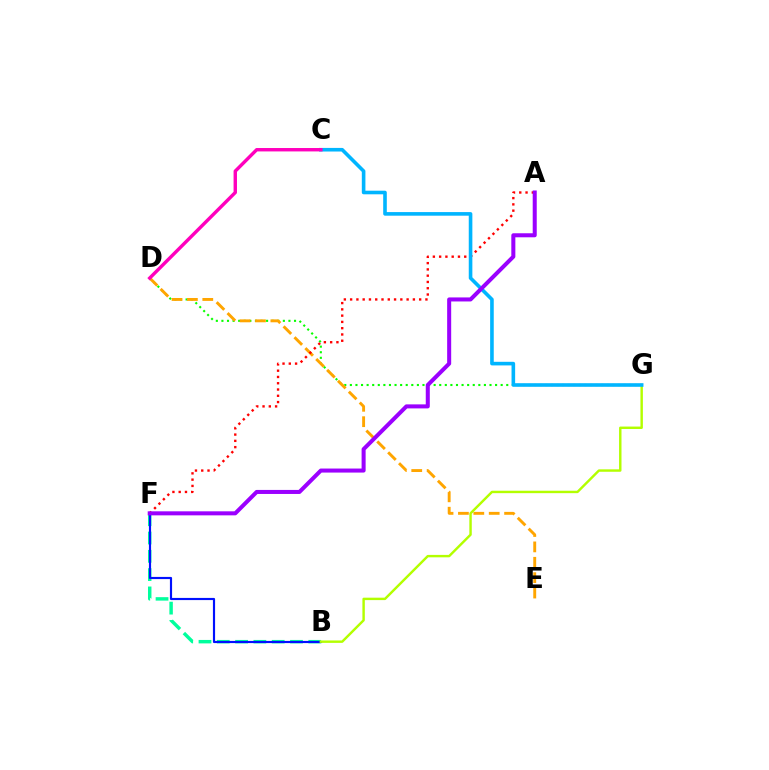{('B', 'F'): [{'color': '#00ff9d', 'line_style': 'dashed', 'thickness': 2.49}, {'color': '#0010ff', 'line_style': 'solid', 'thickness': 1.56}], ('D', 'G'): [{'color': '#08ff00', 'line_style': 'dotted', 'thickness': 1.52}], ('D', 'E'): [{'color': '#ffa500', 'line_style': 'dashed', 'thickness': 2.09}], ('A', 'F'): [{'color': '#ff0000', 'line_style': 'dotted', 'thickness': 1.71}, {'color': '#9b00ff', 'line_style': 'solid', 'thickness': 2.9}], ('B', 'G'): [{'color': '#b3ff00', 'line_style': 'solid', 'thickness': 1.75}], ('C', 'G'): [{'color': '#00b5ff', 'line_style': 'solid', 'thickness': 2.6}], ('C', 'D'): [{'color': '#ff00bd', 'line_style': 'solid', 'thickness': 2.45}]}